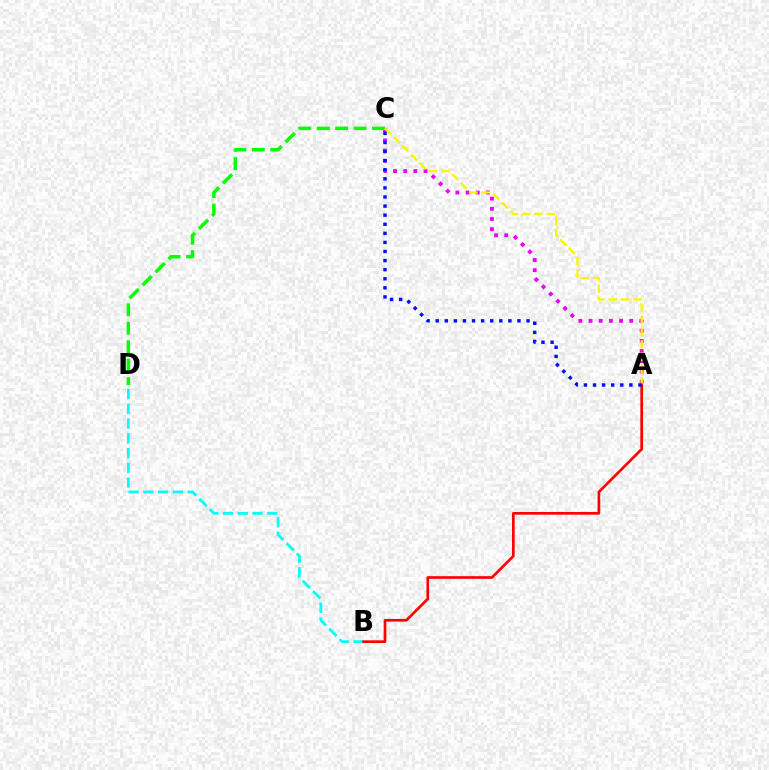{('A', 'C'): [{'color': '#ee00ff', 'line_style': 'dotted', 'thickness': 2.76}, {'color': '#fcf500', 'line_style': 'dashed', 'thickness': 1.67}, {'color': '#0010ff', 'line_style': 'dotted', 'thickness': 2.47}], ('C', 'D'): [{'color': '#08ff00', 'line_style': 'dashed', 'thickness': 2.51}], ('B', 'D'): [{'color': '#00fff6', 'line_style': 'dashed', 'thickness': 2.0}], ('A', 'B'): [{'color': '#ff0000', 'line_style': 'solid', 'thickness': 1.92}]}